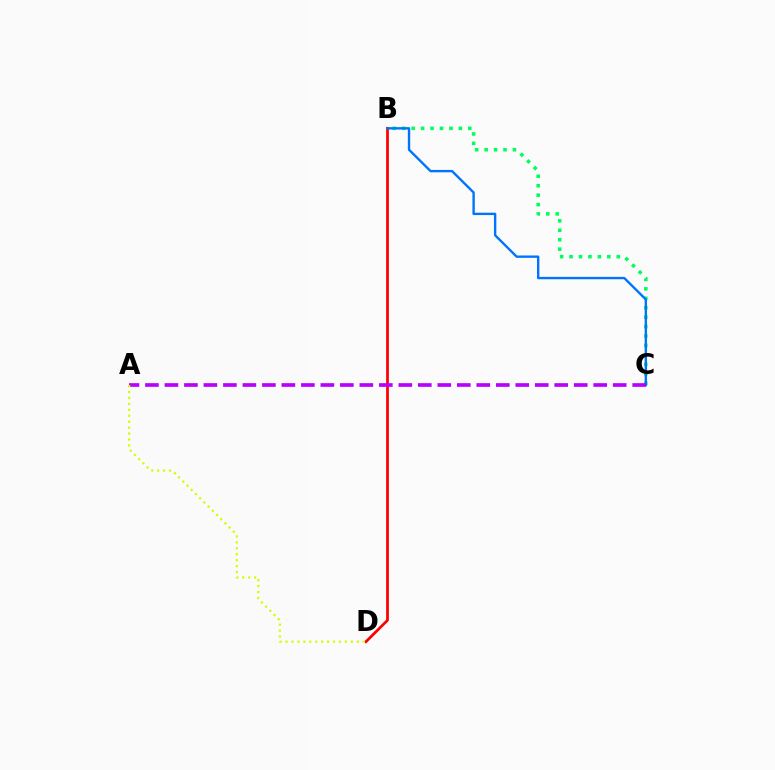{('B', 'D'): [{'color': '#ff0000', 'line_style': 'solid', 'thickness': 1.98}], ('B', 'C'): [{'color': '#00ff5c', 'line_style': 'dotted', 'thickness': 2.56}, {'color': '#0074ff', 'line_style': 'solid', 'thickness': 1.71}], ('A', 'C'): [{'color': '#b900ff', 'line_style': 'dashed', 'thickness': 2.65}], ('A', 'D'): [{'color': '#d1ff00', 'line_style': 'dotted', 'thickness': 1.61}]}